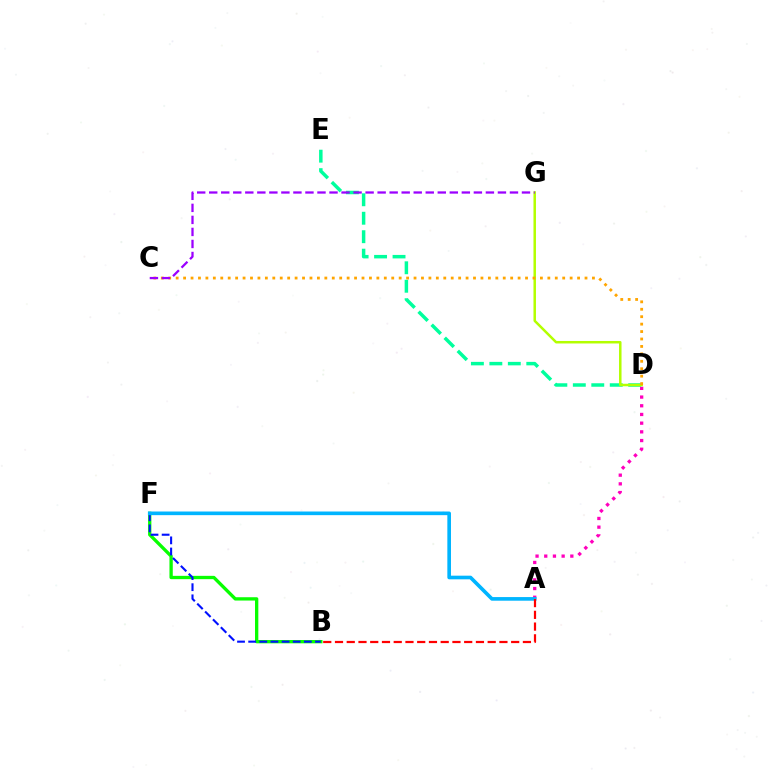{('B', 'F'): [{'color': '#08ff00', 'line_style': 'solid', 'thickness': 2.39}, {'color': '#0010ff', 'line_style': 'dashed', 'thickness': 1.51}], ('A', 'D'): [{'color': '#ff00bd', 'line_style': 'dotted', 'thickness': 2.36}], ('D', 'E'): [{'color': '#00ff9d', 'line_style': 'dashed', 'thickness': 2.51}], ('D', 'G'): [{'color': '#b3ff00', 'line_style': 'solid', 'thickness': 1.8}], ('C', 'D'): [{'color': '#ffa500', 'line_style': 'dotted', 'thickness': 2.02}], ('C', 'G'): [{'color': '#9b00ff', 'line_style': 'dashed', 'thickness': 1.63}], ('A', 'F'): [{'color': '#00b5ff', 'line_style': 'solid', 'thickness': 2.62}], ('A', 'B'): [{'color': '#ff0000', 'line_style': 'dashed', 'thickness': 1.6}]}